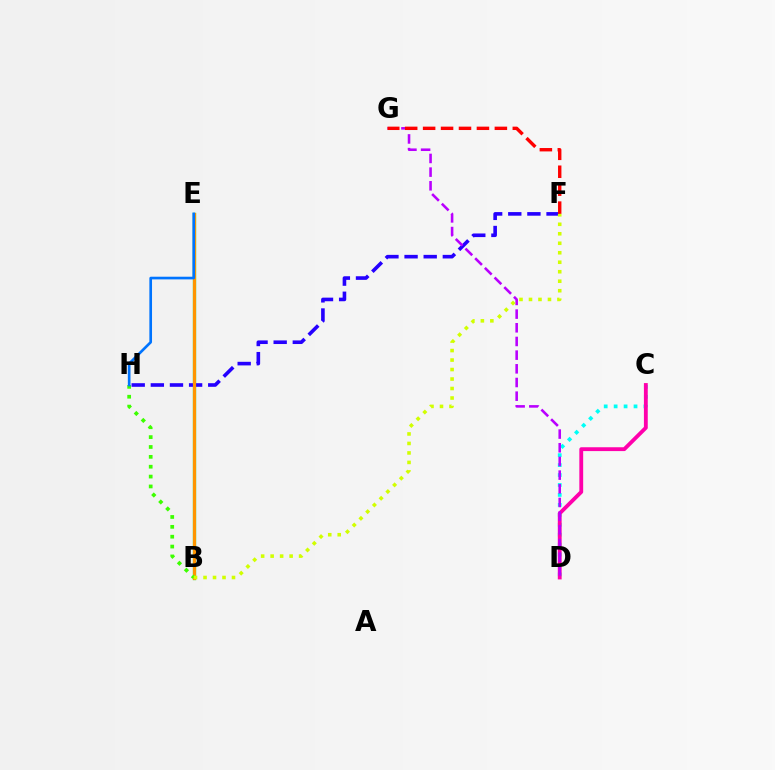{('C', 'D'): [{'color': '#00fff6', 'line_style': 'dotted', 'thickness': 2.7}, {'color': '#ff00ac', 'line_style': 'solid', 'thickness': 2.76}], ('B', 'E'): [{'color': '#00ff5c', 'line_style': 'solid', 'thickness': 2.37}, {'color': '#ff9400', 'line_style': 'solid', 'thickness': 2.29}], ('F', 'H'): [{'color': '#2500ff', 'line_style': 'dashed', 'thickness': 2.6}], ('B', 'H'): [{'color': '#3dff00', 'line_style': 'dotted', 'thickness': 2.68}], ('D', 'G'): [{'color': '#b900ff', 'line_style': 'dashed', 'thickness': 1.86}], ('F', 'G'): [{'color': '#ff0000', 'line_style': 'dashed', 'thickness': 2.44}], ('E', 'H'): [{'color': '#0074ff', 'line_style': 'solid', 'thickness': 1.92}], ('B', 'F'): [{'color': '#d1ff00', 'line_style': 'dotted', 'thickness': 2.58}]}